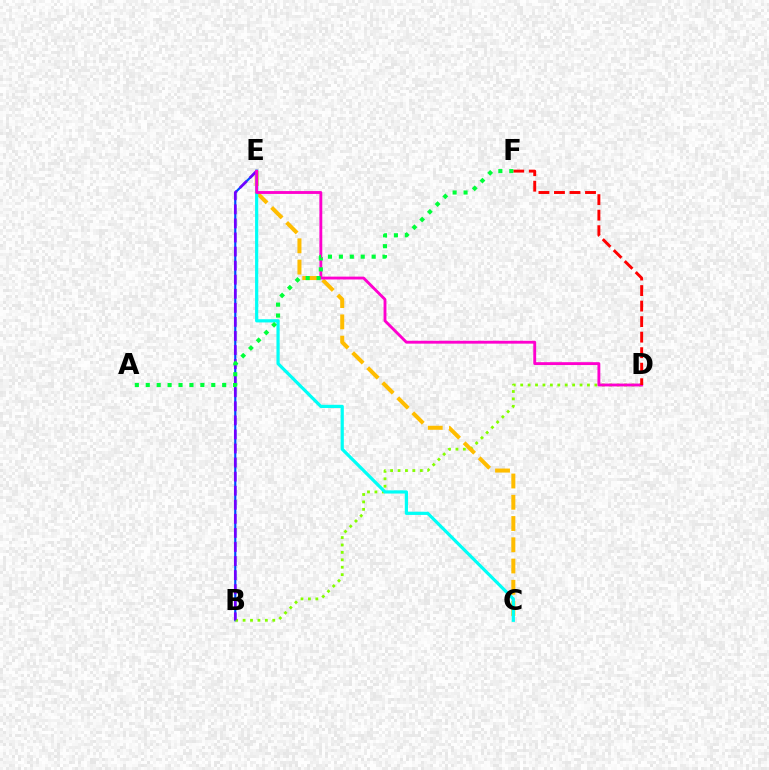{('B', 'E'): [{'color': '#004bff', 'line_style': 'solid', 'thickness': 1.57}, {'color': '#7200ff', 'line_style': 'dashed', 'thickness': 1.91}], ('B', 'D'): [{'color': '#84ff00', 'line_style': 'dotted', 'thickness': 2.02}], ('C', 'E'): [{'color': '#ffbd00', 'line_style': 'dashed', 'thickness': 2.89}, {'color': '#00fff6', 'line_style': 'solid', 'thickness': 2.3}], ('D', 'E'): [{'color': '#ff00cf', 'line_style': 'solid', 'thickness': 2.06}], ('D', 'F'): [{'color': '#ff0000', 'line_style': 'dashed', 'thickness': 2.11}], ('A', 'F'): [{'color': '#00ff39', 'line_style': 'dotted', 'thickness': 2.97}]}